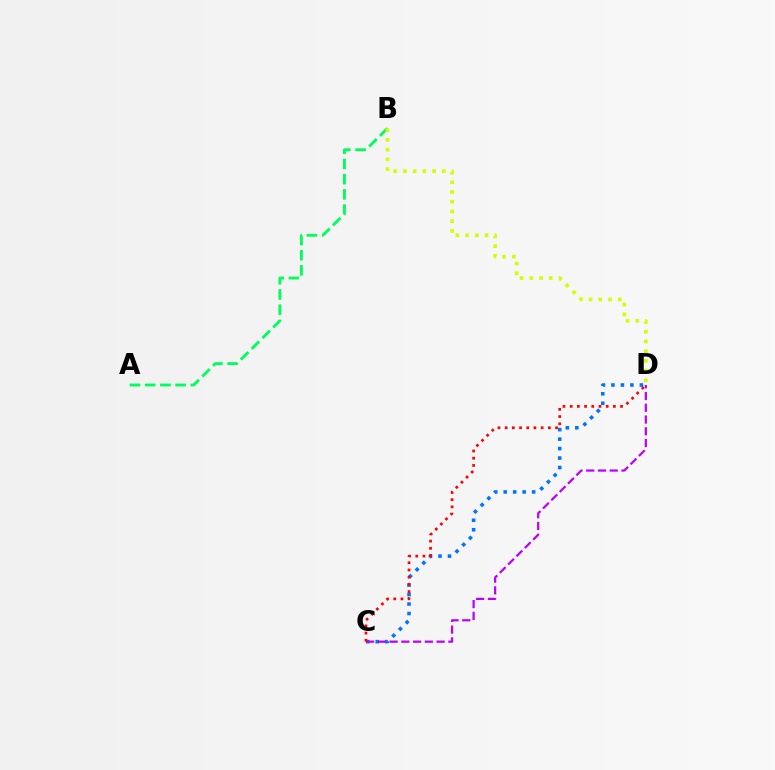{('C', 'D'): [{'color': '#0074ff', 'line_style': 'dotted', 'thickness': 2.57}, {'color': '#b900ff', 'line_style': 'dashed', 'thickness': 1.6}, {'color': '#ff0000', 'line_style': 'dotted', 'thickness': 1.96}], ('A', 'B'): [{'color': '#00ff5c', 'line_style': 'dashed', 'thickness': 2.07}], ('B', 'D'): [{'color': '#d1ff00', 'line_style': 'dotted', 'thickness': 2.64}]}